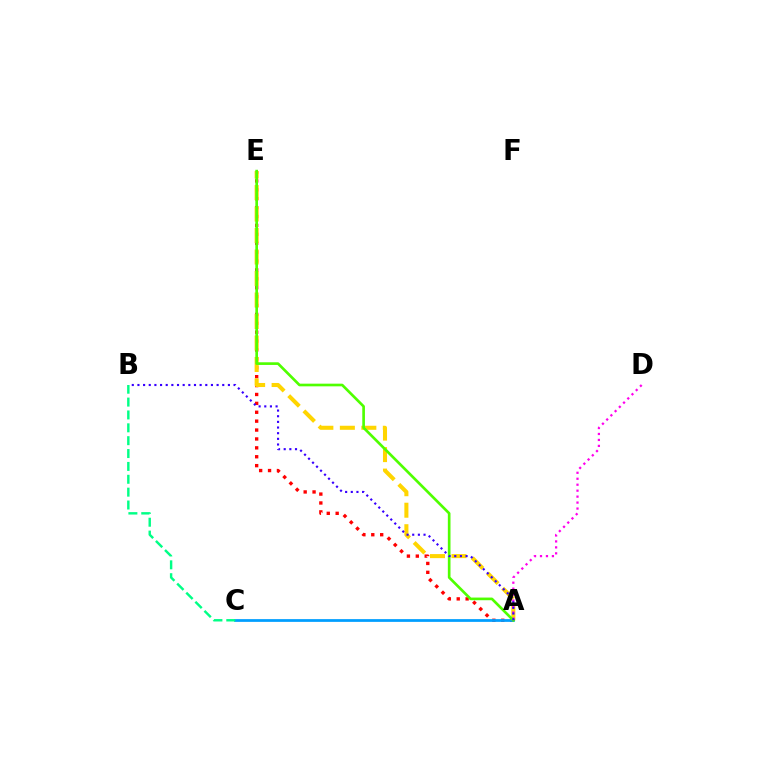{('A', 'E'): [{'color': '#ff0000', 'line_style': 'dotted', 'thickness': 2.42}, {'color': '#ffd500', 'line_style': 'dashed', 'thickness': 2.92}, {'color': '#4fff00', 'line_style': 'solid', 'thickness': 1.92}], ('A', 'D'): [{'color': '#ff00ed', 'line_style': 'dotted', 'thickness': 1.62}], ('A', 'C'): [{'color': '#009eff', 'line_style': 'solid', 'thickness': 1.98}], ('B', 'C'): [{'color': '#00ff86', 'line_style': 'dashed', 'thickness': 1.75}], ('A', 'B'): [{'color': '#3700ff', 'line_style': 'dotted', 'thickness': 1.54}]}